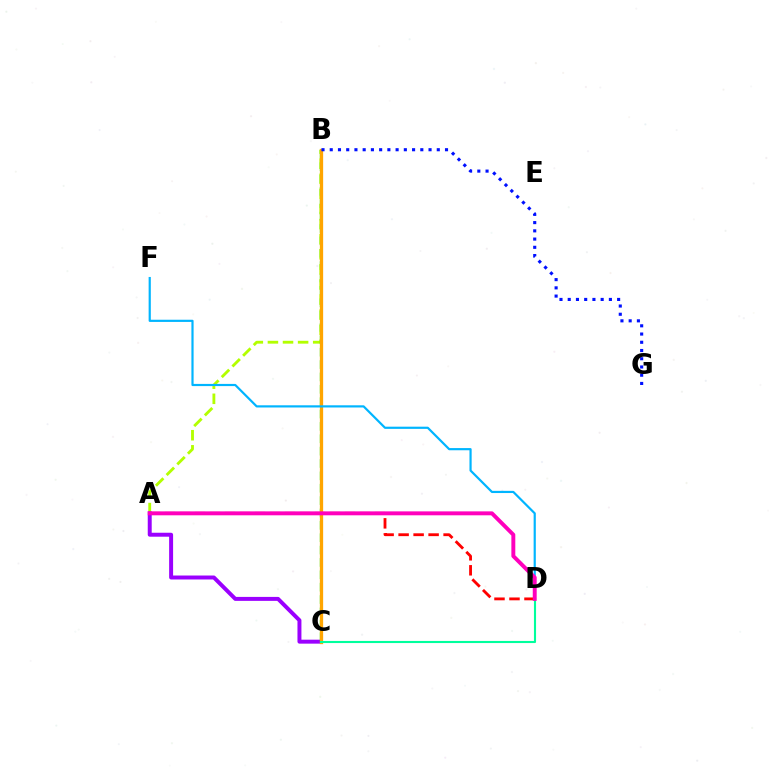{('A', 'B'): [{'color': '#b3ff00', 'line_style': 'dashed', 'thickness': 2.05}], ('A', 'C'): [{'color': '#9b00ff', 'line_style': 'solid', 'thickness': 2.85}], ('B', 'C'): [{'color': '#08ff00', 'line_style': 'dashed', 'thickness': 1.68}, {'color': '#ffa500', 'line_style': 'solid', 'thickness': 2.36}], ('C', 'D'): [{'color': '#00ff9d', 'line_style': 'solid', 'thickness': 1.52}], ('D', 'F'): [{'color': '#00b5ff', 'line_style': 'solid', 'thickness': 1.57}], ('A', 'D'): [{'color': '#ff0000', 'line_style': 'dashed', 'thickness': 2.04}, {'color': '#ff00bd', 'line_style': 'solid', 'thickness': 2.83}], ('B', 'G'): [{'color': '#0010ff', 'line_style': 'dotted', 'thickness': 2.24}]}